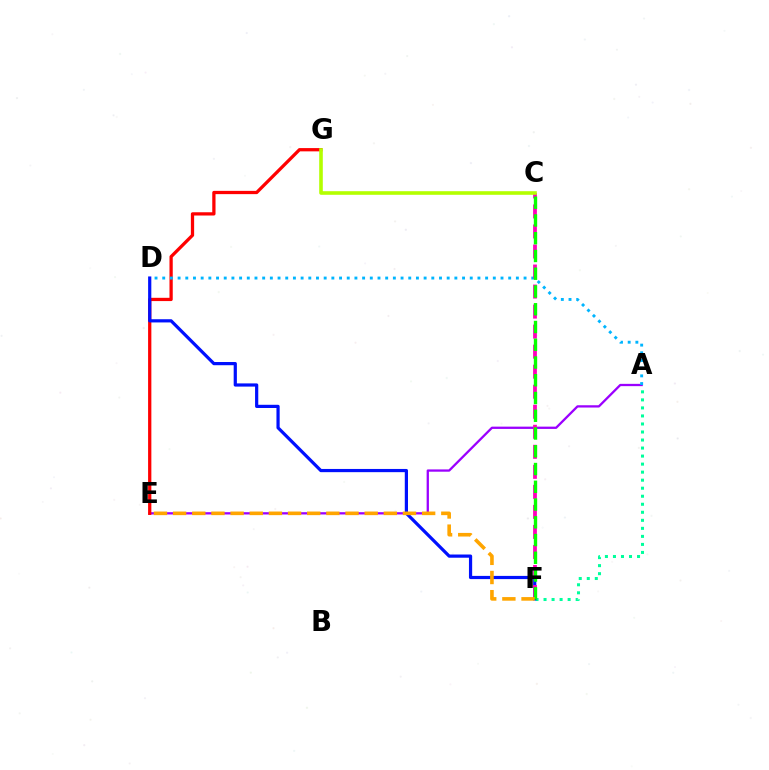{('A', 'F'): [{'color': '#00ff9d', 'line_style': 'dotted', 'thickness': 2.18}], ('A', 'E'): [{'color': '#9b00ff', 'line_style': 'solid', 'thickness': 1.65}], ('E', 'G'): [{'color': '#ff0000', 'line_style': 'solid', 'thickness': 2.35}], ('A', 'D'): [{'color': '#00b5ff', 'line_style': 'dotted', 'thickness': 2.09}], ('D', 'F'): [{'color': '#0010ff', 'line_style': 'solid', 'thickness': 2.31}], ('C', 'F'): [{'color': '#ff00bd', 'line_style': 'dashed', 'thickness': 2.72}, {'color': '#08ff00', 'line_style': 'dashed', 'thickness': 2.41}], ('C', 'G'): [{'color': '#b3ff00', 'line_style': 'solid', 'thickness': 2.59}], ('E', 'F'): [{'color': '#ffa500', 'line_style': 'dashed', 'thickness': 2.6}]}